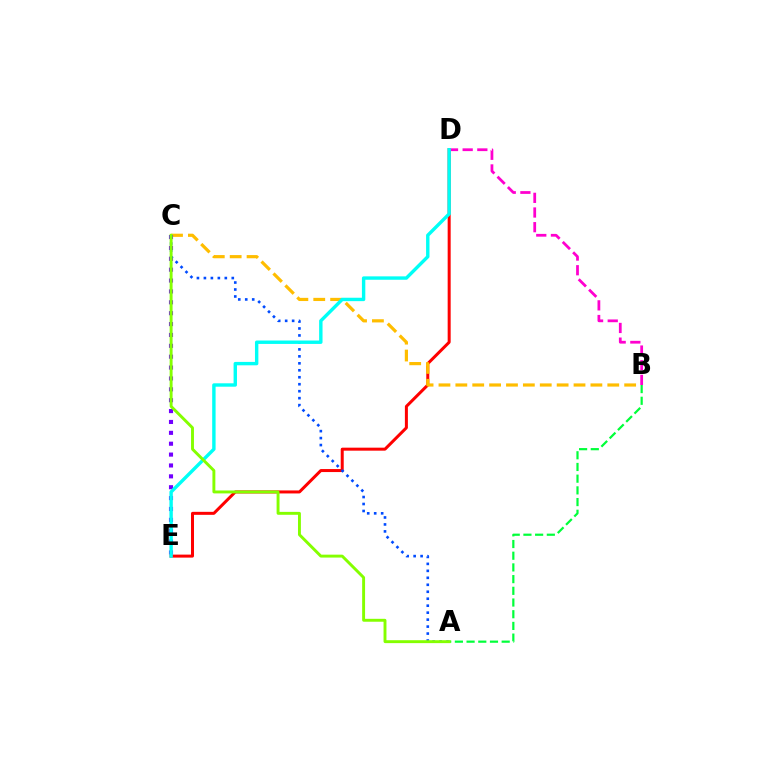{('D', 'E'): [{'color': '#ff0000', 'line_style': 'solid', 'thickness': 2.16}, {'color': '#00fff6', 'line_style': 'solid', 'thickness': 2.45}], ('B', 'C'): [{'color': '#ffbd00', 'line_style': 'dashed', 'thickness': 2.29}], ('B', 'D'): [{'color': '#ff00cf', 'line_style': 'dashed', 'thickness': 1.99}], ('C', 'E'): [{'color': '#7200ff', 'line_style': 'dotted', 'thickness': 2.96}], ('A', 'C'): [{'color': '#004bff', 'line_style': 'dotted', 'thickness': 1.89}, {'color': '#84ff00', 'line_style': 'solid', 'thickness': 2.1}], ('A', 'B'): [{'color': '#00ff39', 'line_style': 'dashed', 'thickness': 1.59}]}